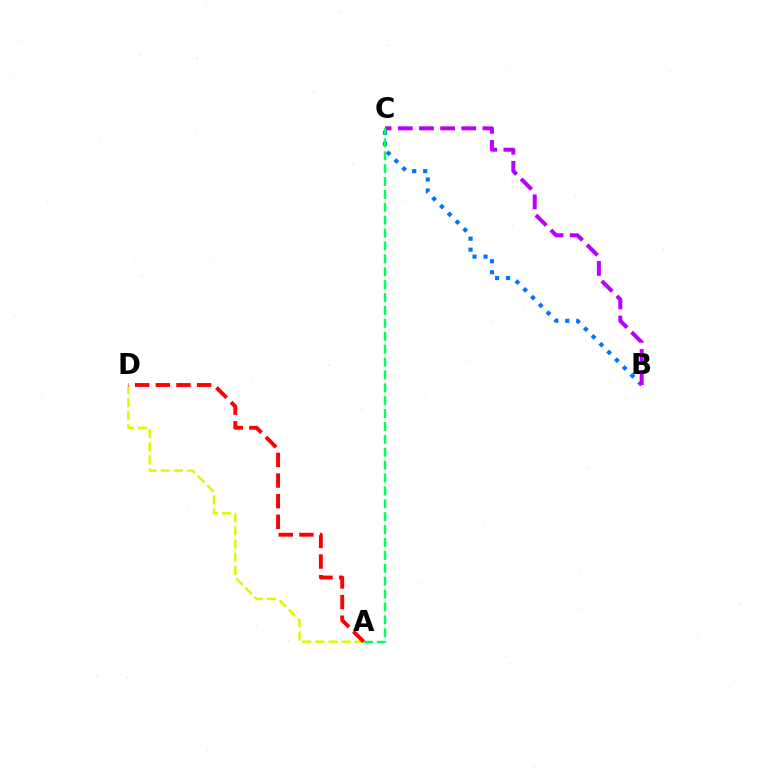{('B', 'C'): [{'color': '#0074ff', 'line_style': 'dotted', 'thickness': 2.99}, {'color': '#b900ff', 'line_style': 'dashed', 'thickness': 2.87}], ('A', 'D'): [{'color': '#d1ff00', 'line_style': 'dashed', 'thickness': 1.78}, {'color': '#ff0000', 'line_style': 'dashed', 'thickness': 2.8}], ('A', 'C'): [{'color': '#00ff5c', 'line_style': 'dashed', 'thickness': 1.75}]}